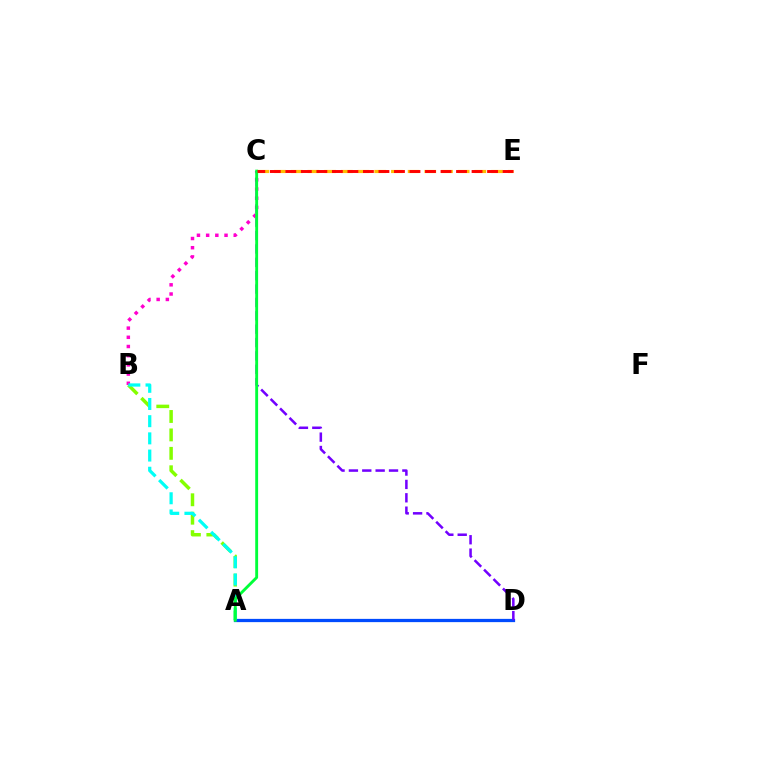{('C', 'E'): [{'color': '#ffbd00', 'line_style': 'dashed', 'thickness': 2.27}, {'color': '#ff0000', 'line_style': 'dashed', 'thickness': 2.11}], ('B', 'C'): [{'color': '#ff00cf', 'line_style': 'dotted', 'thickness': 2.5}], ('A', 'B'): [{'color': '#84ff00', 'line_style': 'dashed', 'thickness': 2.5}, {'color': '#00fff6', 'line_style': 'dashed', 'thickness': 2.34}], ('A', 'D'): [{'color': '#004bff', 'line_style': 'solid', 'thickness': 2.34}], ('C', 'D'): [{'color': '#7200ff', 'line_style': 'dashed', 'thickness': 1.82}], ('A', 'C'): [{'color': '#00ff39', 'line_style': 'solid', 'thickness': 2.07}]}